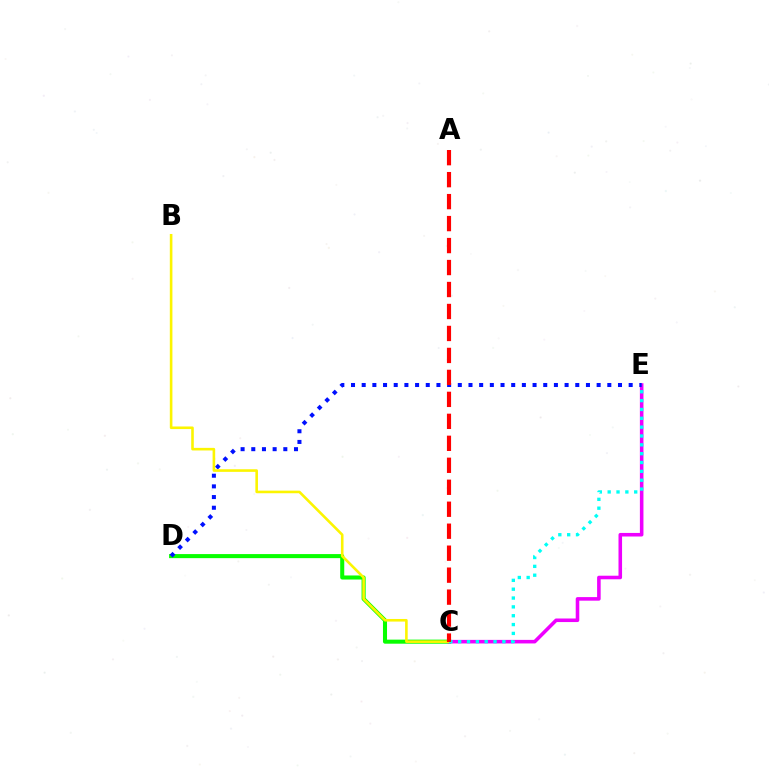{('C', 'D'): [{'color': '#08ff00', 'line_style': 'solid', 'thickness': 2.92}], ('C', 'E'): [{'color': '#ee00ff', 'line_style': 'solid', 'thickness': 2.57}, {'color': '#00fff6', 'line_style': 'dotted', 'thickness': 2.4}], ('D', 'E'): [{'color': '#0010ff', 'line_style': 'dotted', 'thickness': 2.9}], ('B', 'C'): [{'color': '#fcf500', 'line_style': 'solid', 'thickness': 1.87}], ('A', 'C'): [{'color': '#ff0000', 'line_style': 'dashed', 'thickness': 2.99}]}